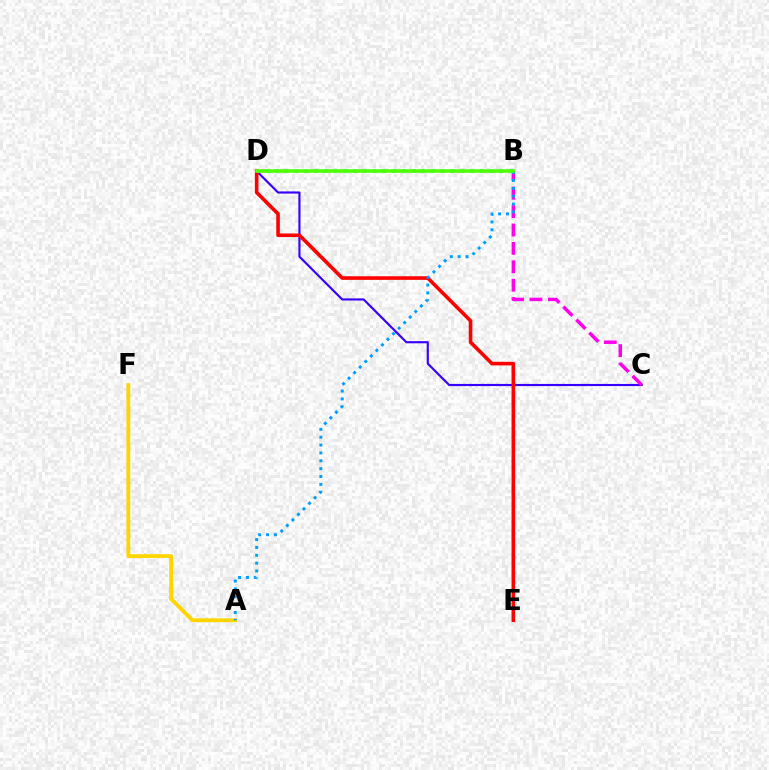{('C', 'D'): [{'color': '#3700ff', 'line_style': 'solid', 'thickness': 1.54}], ('D', 'E'): [{'color': '#ff0000', 'line_style': 'solid', 'thickness': 2.6}], ('B', 'C'): [{'color': '#ff00ed', 'line_style': 'dashed', 'thickness': 2.5}], ('A', 'F'): [{'color': '#ffd500', 'line_style': 'solid', 'thickness': 2.76}], ('B', 'D'): [{'color': '#00ff86', 'line_style': 'dotted', 'thickness': 2.65}, {'color': '#4fff00', 'line_style': 'solid', 'thickness': 2.58}], ('A', 'B'): [{'color': '#009eff', 'line_style': 'dotted', 'thickness': 2.14}]}